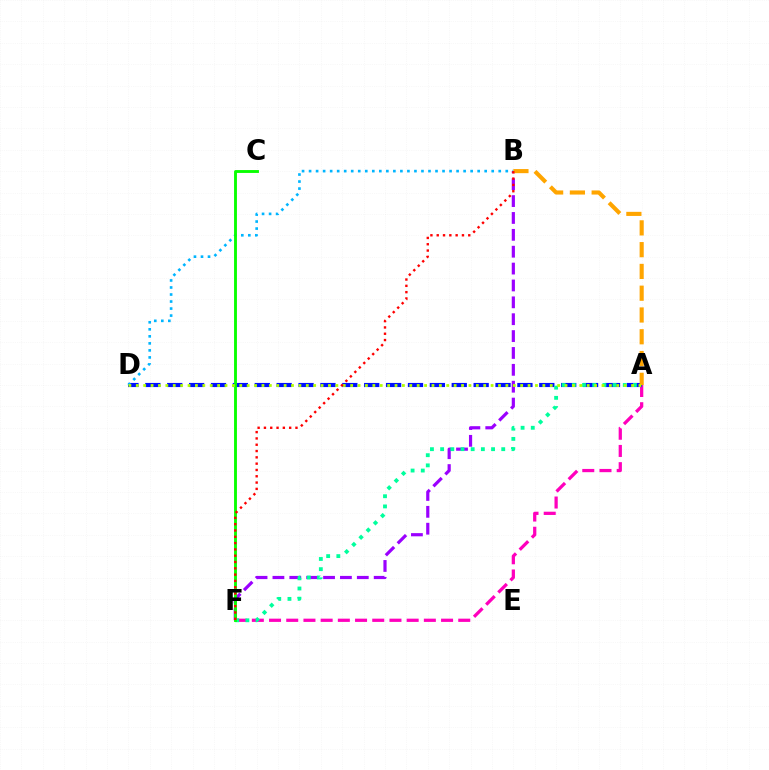{('A', 'F'): [{'color': '#ff00bd', 'line_style': 'dashed', 'thickness': 2.34}, {'color': '#00ff9d', 'line_style': 'dotted', 'thickness': 2.77}], ('B', 'F'): [{'color': '#9b00ff', 'line_style': 'dashed', 'thickness': 2.29}, {'color': '#ff0000', 'line_style': 'dotted', 'thickness': 1.71}], ('A', 'D'): [{'color': '#0010ff', 'line_style': 'dashed', 'thickness': 2.97}, {'color': '#b3ff00', 'line_style': 'dotted', 'thickness': 2.01}], ('B', 'D'): [{'color': '#00b5ff', 'line_style': 'dotted', 'thickness': 1.91}], ('A', 'B'): [{'color': '#ffa500', 'line_style': 'dashed', 'thickness': 2.96}], ('C', 'F'): [{'color': '#08ff00', 'line_style': 'solid', 'thickness': 2.07}]}